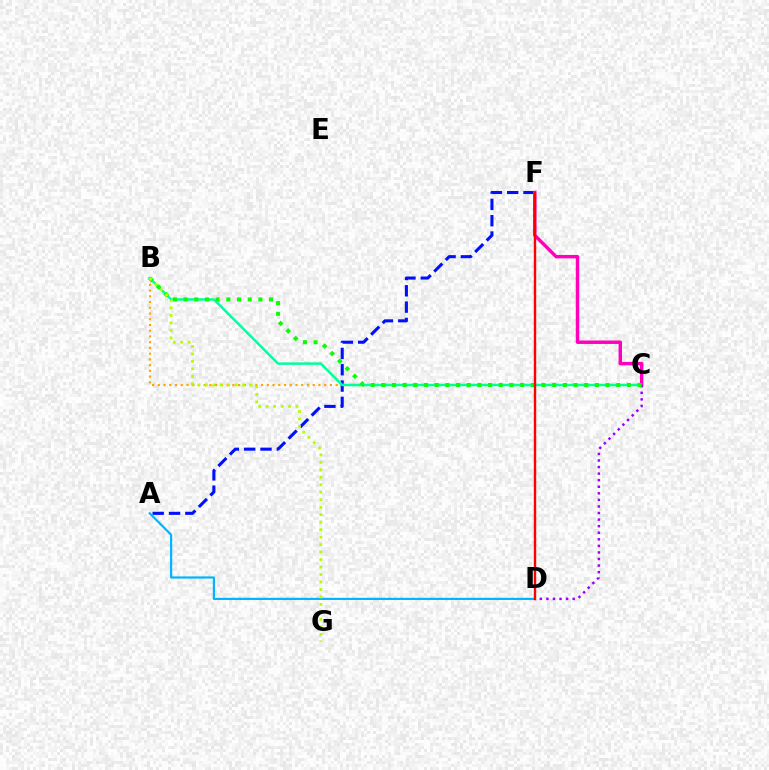{('A', 'F'): [{'color': '#0010ff', 'line_style': 'dashed', 'thickness': 2.22}], ('B', 'C'): [{'color': '#ffa500', 'line_style': 'dotted', 'thickness': 1.56}, {'color': '#00ff9d', 'line_style': 'solid', 'thickness': 1.79}, {'color': '#08ff00', 'line_style': 'dotted', 'thickness': 2.9}], ('C', 'F'): [{'color': '#ff00bd', 'line_style': 'solid', 'thickness': 2.48}], ('C', 'D'): [{'color': '#9b00ff', 'line_style': 'dotted', 'thickness': 1.78}], ('A', 'D'): [{'color': '#00b5ff', 'line_style': 'solid', 'thickness': 1.57}], ('D', 'F'): [{'color': '#ff0000', 'line_style': 'solid', 'thickness': 1.73}], ('B', 'G'): [{'color': '#b3ff00', 'line_style': 'dotted', 'thickness': 2.03}]}